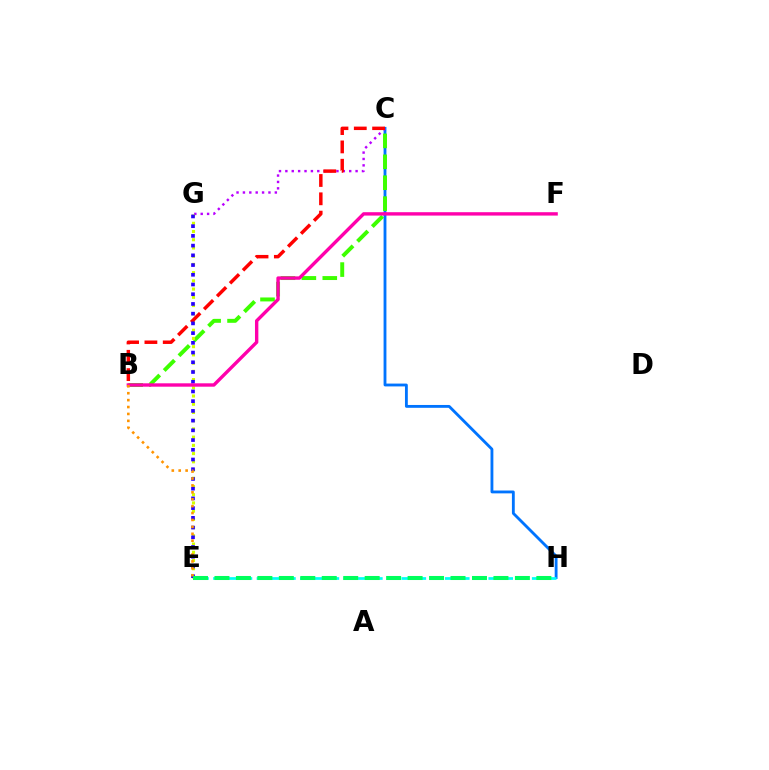{('C', 'H'): [{'color': '#0074ff', 'line_style': 'solid', 'thickness': 2.04}], ('C', 'G'): [{'color': '#b900ff', 'line_style': 'dotted', 'thickness': 1.73}], ('B', 'C'): [{'color': '#3dff00', 'line_style': 'dashed', 'thickness': 2.84}, {'color': '#ff0000', 'line_style': 'dashed', 'thickness': 2.49}], ('E', 'G'): [{'color': '#d1ff00', 'line_style': 'dotted', 'thickness': 2.23}, {'color': '#2500ff', 'line_style': 'dotted', 'thickness': 2.64}], ('B', 'F'): [{'color': '#ff00ac', 'line_style': 'solid', 'thickness': 2.43}], ('B', 'E'): [{'color': '#ff9400', 'line_style': 'dotted', 'thickness': 1.88}], ('E', 'H'): [{'color': '#00fff6', 'line_style': 'dashed', 'thickness': 1.97}, {'color': '#00ff5c', 'line_style': 'dashed', 'thickness': 2.92}]}